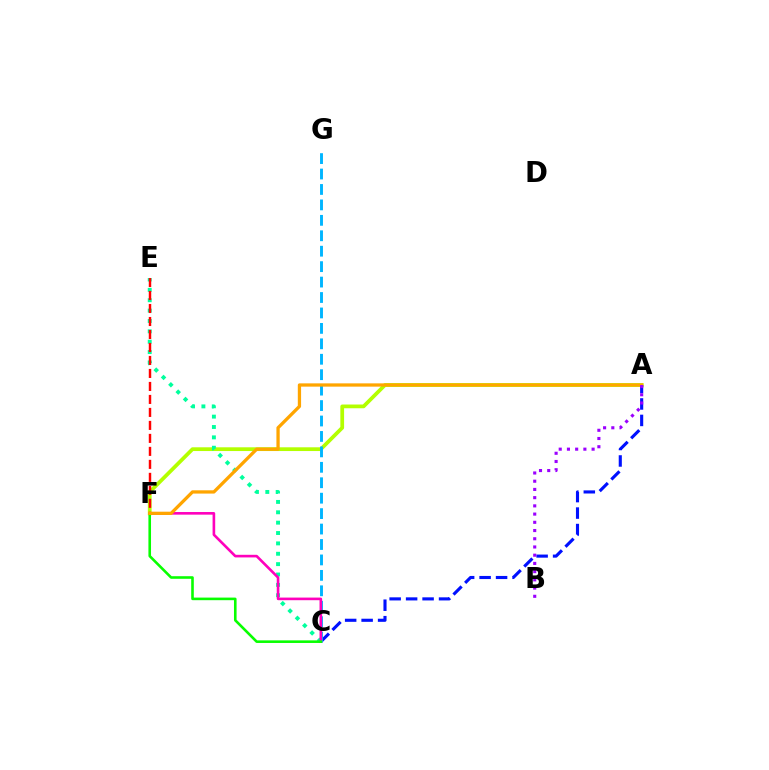{('A', 'F'): [{'color': '#b3ff00', 'line_style': 'solid', 'thickness': 2.7}, {'color': '#ffa500', 'line_style': 'solid', 'thickness': 2.36}], ('A', 'C'): [{'color': '#0010ff', 'line_style': 'dashed', 'thickness': 2.24}], ('C', 'E'): [{'color': '#00ff9d', 'line_style': 'dotted', 'thickness': 2.82}], ('C', 'G'): [{'color': '#00b5ff', 'line_style': 'dashed', 'thickness': 2.1}], ('C', 'F'): [{'color': '#ff00bd', 'line_style': 'solid', 'thickness': 1.89}, {'color': '#08ff00', 'line_style': 'solid', 'thickness': 1.87}], ('E', 'F'): [{'color': '#ff0000', 'line_style': 'dashed', 'thickness': 1.76}], ('A', 'B'): [{'color': '#9b00ff', 'line_style': 'dotted', 'thickness': 2.23}]}